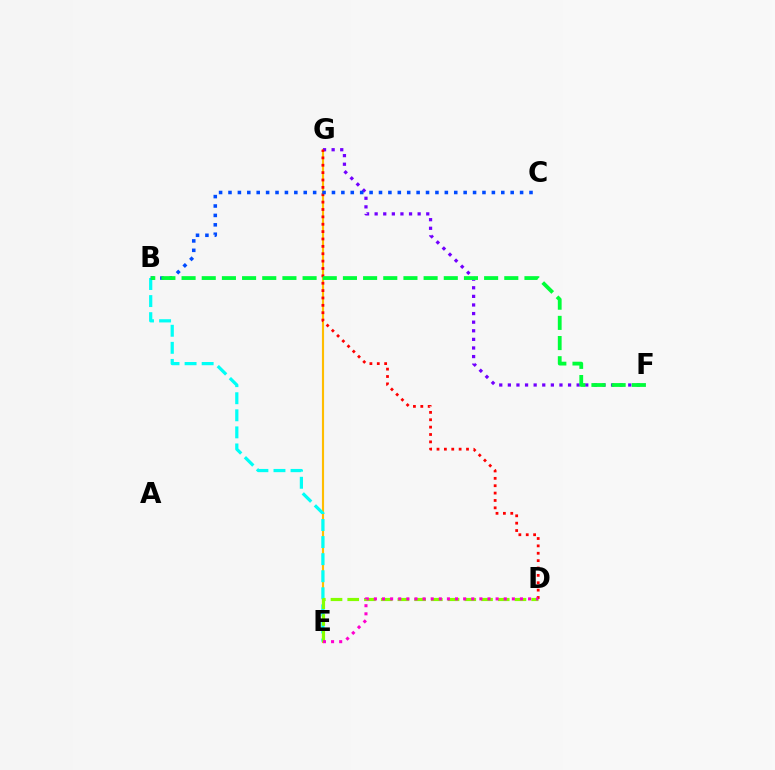{('E', 'G'): [{'color': '#ffbd00', 'line_style': 'solid', 'thickness': 1.54}], ('B', 'E'): [{'color': '#00fff6', 'line_style': 'dashed', 'thickness': 2.32}], ('F', 'G'): [{'color': '#7200ff', 'line_style': 'dotted', 'thickness': 2.34}], ('D', 'E'): [{'color': '#84ff00', 'line_style': 'dashed', 'thickness': 2.27}, {'color': '#ff00cf', 'line_style': 'dotted', 'thickness': 2.2}], ('D', 'G'): [{'color': '#ff0000', 'line_style': 'dotted', 'thickness': 2.0}], ('B', 'C'): [{'color': '#004bff', 'line_style': 'dotted', 'thickness': 2.56}], ('B', 'F'): [{'color': '#00ff39', 'line_style': 'dashed', 'thickness': 2.74}]}